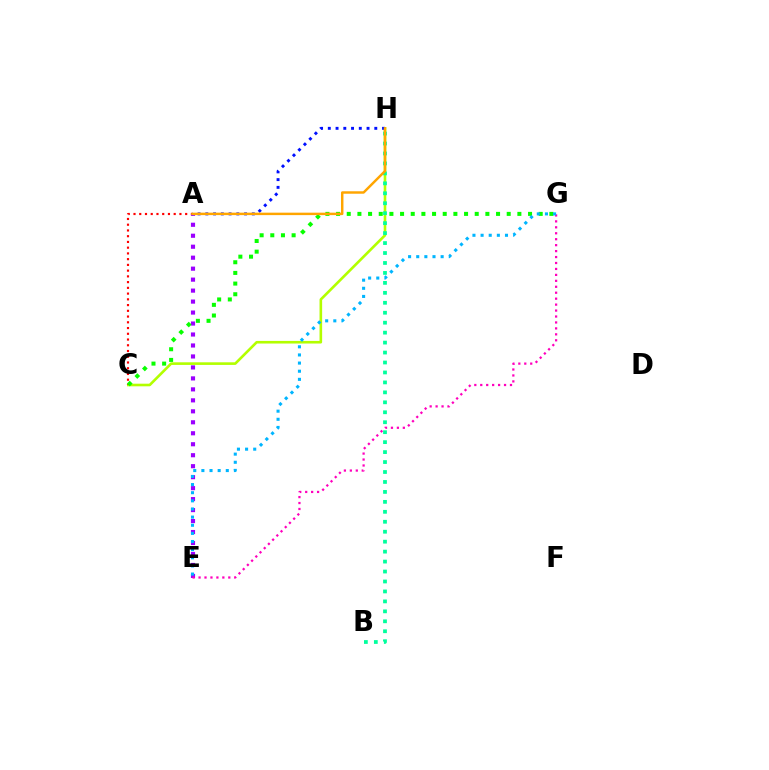{('C', 'H'): [{'color': '#b3ff00', 'line_style': 'solid', 'thickness': 1.88}], ('A', 'C'): [{'color': '#ff0000', 'line_style': 'dotted', 'thickness': 1.56}], ('B', 'H'): [{'color': '#00ff9d', 'line_style': 'dotted', 'thickness': 2.7}], ('A', 'E'): [{'color': '#9b00ff', 'line_style': 'dotted', 'thickness': 2.98}], ('E', 'G'): [{'color': '#ff00bd', 'line_style': 'dotted', 'thickness': 1.62}, {'color': '#00b5ff', 'line_style': 'dotted', 'thickness': 2.21}], ('C', 'G'): [{'color': '#08ff00', 'line_style': 'dotted', 'thickness': 2.9}], ('A', 'H'): [{'color': '#0010ff', 'line_style': 'dotted', 'thickness': 2.11}, {'color': '#ffa500', 'line_style': 'solid', 'thickness': 1.76}]}